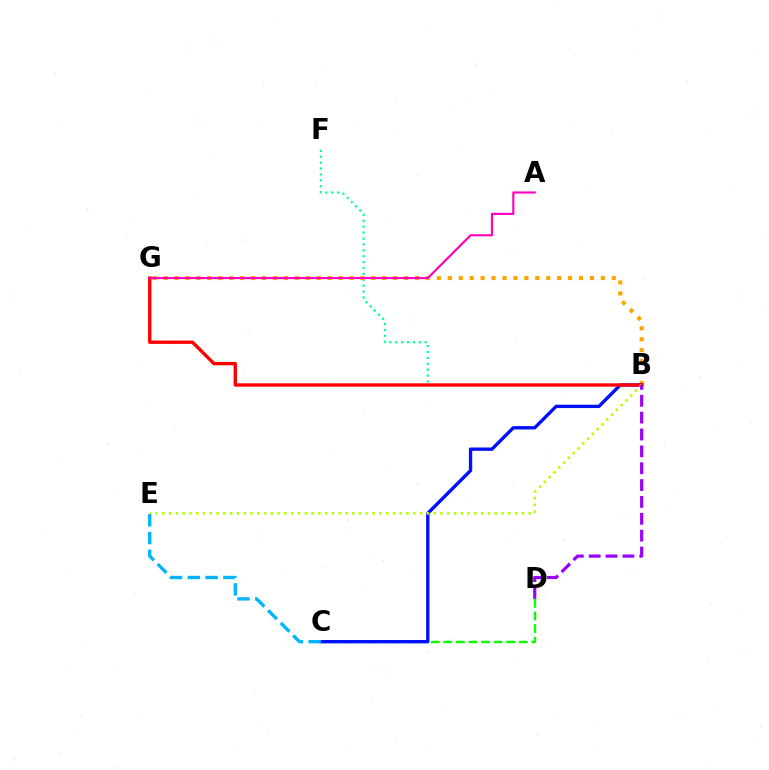{('B', 'F'): [{'color': '#00ff9d', 'line_style': 'dotted', 'thickness': 1.6}], ('B', 'G'): [{'color': '#ffa500', 'line_style': 'dotted', 'thickness': 2.97}, {'color': '#ff0000', 'line_style': 'solid', 'thickness': 2.41}], ('C', 'D'): [{'color': '#08ff00', 'line_style': 'dashed', 'thickness': 1.71}], ('B', 'C'): [{'color': '#0010ff', 'line_style': 'solid', 'thickness': 2.4}], ('A', 'G'): [{'color': '#ff00bd', 'line_style': 'solid', 'thickness': 1.54}], ('B', 'E'): [{'color': '#b3ff00', 'line_style': 'dotted', 'thickness': 1.84}], ('C', 'E'): [{'color': '#00b5ff', 'line_style': 'dashed', 'thickness': 2.41}], ('B', 'D'): [{'color': '#9b00ff', 'line_style': 'dashed', 'thickness': 2.29}]}